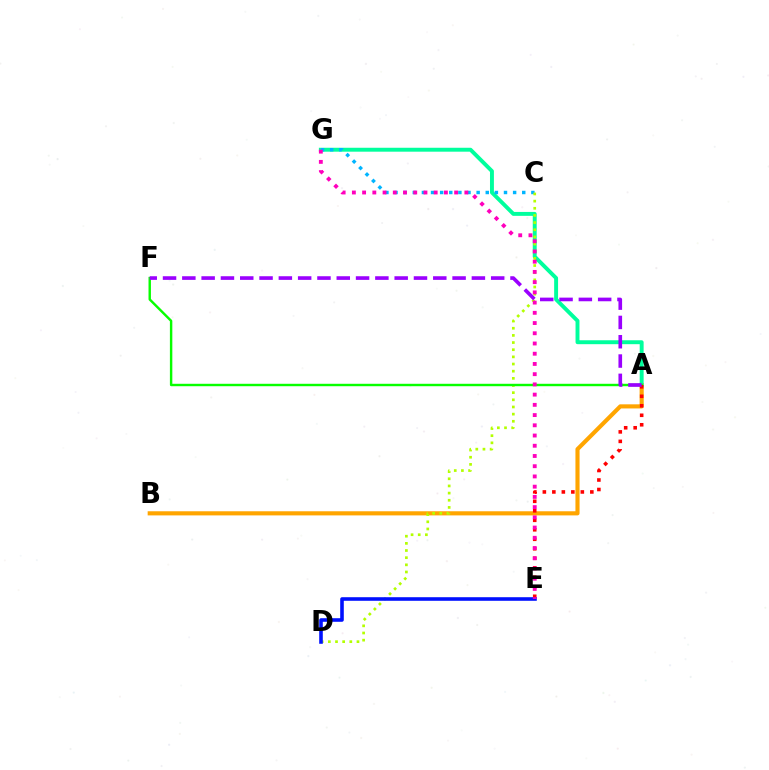{('A', 'B'): [{'color': '#ffa500', 'line_style': 'solid', 'thickness': 2.97}], ('A', 'G'): [{'color': '#00ff9d', 'line_style': 'solid', 'thickness': 2.82}], ('C', 'G'): [{'color': '#00b5ff', 'line_style': 'dotted', 'thickness': 2.48}], ('C', 'D'): [{'color': '#b3ff00', 'line_style': 'dotted', 'thickness': 1.94}], ('A', 'F'): [{'color': '#08ff00', 'line_style': 'solid', 'thickness': 1.75}, {'color': '#9b00ff', 'line_style': 'dashed', 'thickness': 2.62}], ('A', 'E'): [{'color': '#ff0000', 'line_style': 'dotted', 'thickness': 2.58}], ('D', 'E'): [{'color': '#0010ff', 'line_style': 'solid', 'thickness': 2.58}], ('E', 'G'): [{'color': '#ff00bd', 'line_style': 'dotted', 'thickness': 2.78}]}